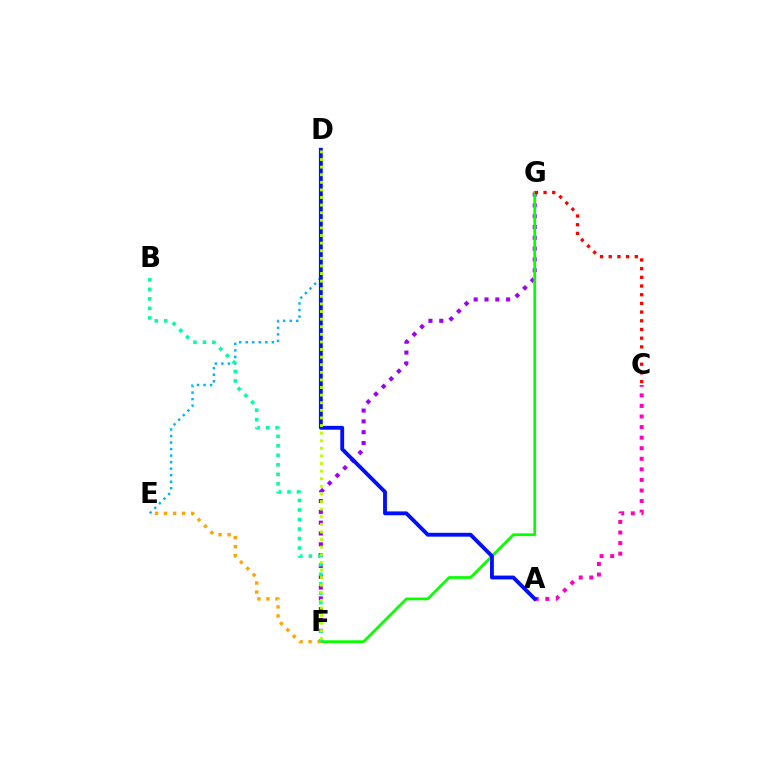{('F', 'G'): [{'color': '#9b00ff', 'line_style': 'dotted', 'thickness': 2.94}, {'color': '#08ff00', 'line_style': 'solid', 'thickness': 1.98}], ('D', 'E'): [{'color': '#00b5ff', 'line_style': 'dotted', 'thickness': 1.78}], ('A', 'C'): [{'color': '#ff00bd', 'line_style': 'dotted', 'thickness': 2.87}], ('E', 'F'): [{'color': '#ffa500', 'line_style': 'dotted', 'thickness': 2.46}], ('A', 'D'): [{'color': '#0010ff', 'line_style': 'solid', 'thickness': 2.77}], ('B', 'F'): [{'color': '#00ff9d', 'line_style': 'dotted', 'thickness': 2.58}], ('C', 'G'): [{'color': '#ff0000', 'line_style': 'dotted', 'thickness': 2.36}], ('D', 'F'): [{'color': '#b3ff00', 'line_style': 'dotted', 'thickness': 2.06}]}